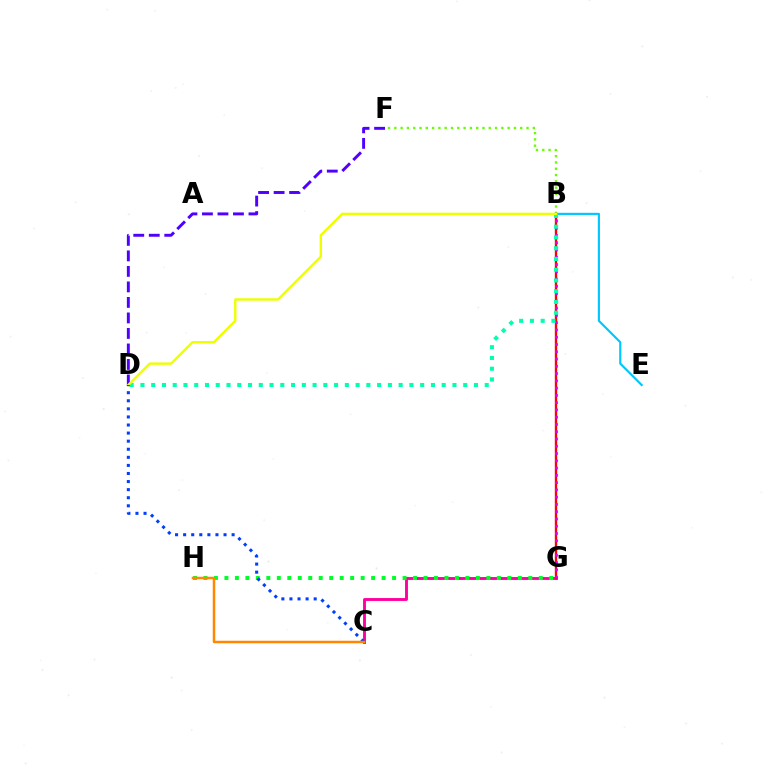{('C', 'G'): [{'color': '#ff00a0', 'line_style': 'solid', 'thickness': 2.08}], ('B', 'E'): [{'color': '#00c7ff', 'line_style': 'solid', 'thickness': 1.56}], ('G', 'H'): [{'color': '#00ff27', 'line_style': 'dotted', 'thickness': 2.85}], ('B', 'F'): [{'color': '#66ff00', 'line_style': 'dotted', 'thickness': 1.71}], ('D', 'F'): [{'color': '#4f00ff', 'line_style': 'dashed', 'thickness': 2.11}], ('B', 'G'): [{'color': '#ff0000', 'line_style': 'solid', 'thickness': 1.69}, {'color': '#d600ff', 'line_style': 'dotted', 'thickness': 1.98}], ('B', 'D'): [{'color': '#00ffaf', 'line_style': 'dotted', 'thickness': 2.92}, {'color': '#eeff00', 'line_style': 'solid', 'thickness': 1.73}], ('C', 'D'): [{'color': '#003fff', 'line_style': 'dotted', 'thickness': 2.19}], ('C', 'H'): [{'color': '#ff8800', 'line_style': 'solid', 'thickness': 1.79}]}